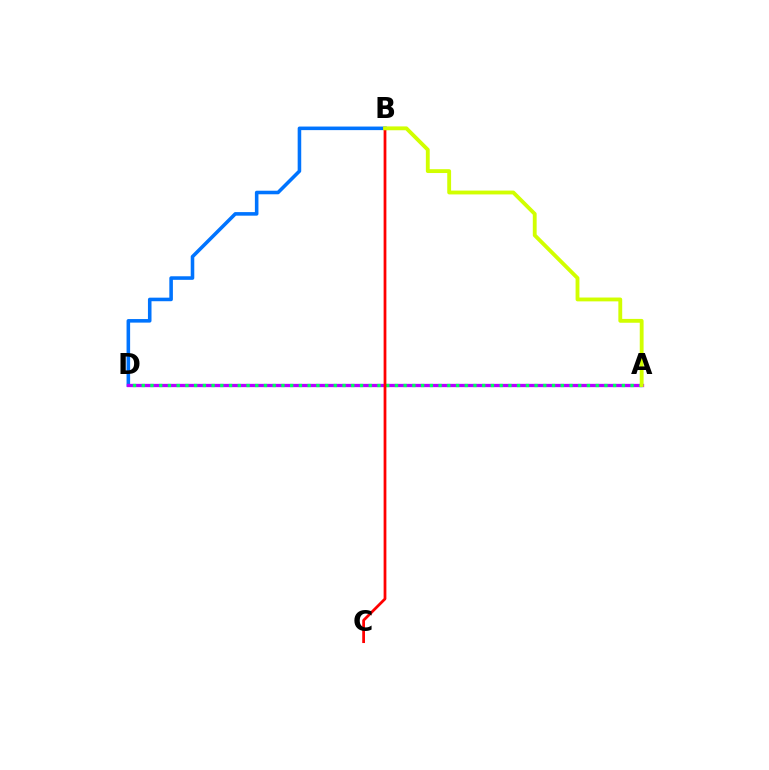{('B', 'D'): [{'color': '#0074ff', 'line_style': 'solid', 'thickness': 2.57}], ('A', 'D'): [{'color': '#b900ff', 'line_style': 'solid', 'thickness': 2.37}, {'color': '#00ff5c', 'line_style': 'dotted', 'thickness': 2.37}], ('B', 'C'): [{'color': '#ff0000', 'line_style': 'solid', 'thickness': 1.98}], ('A', 'B'): [{'color': '#d1ff00', 'line_style': 'solid', 'thickness': 2.77}]}